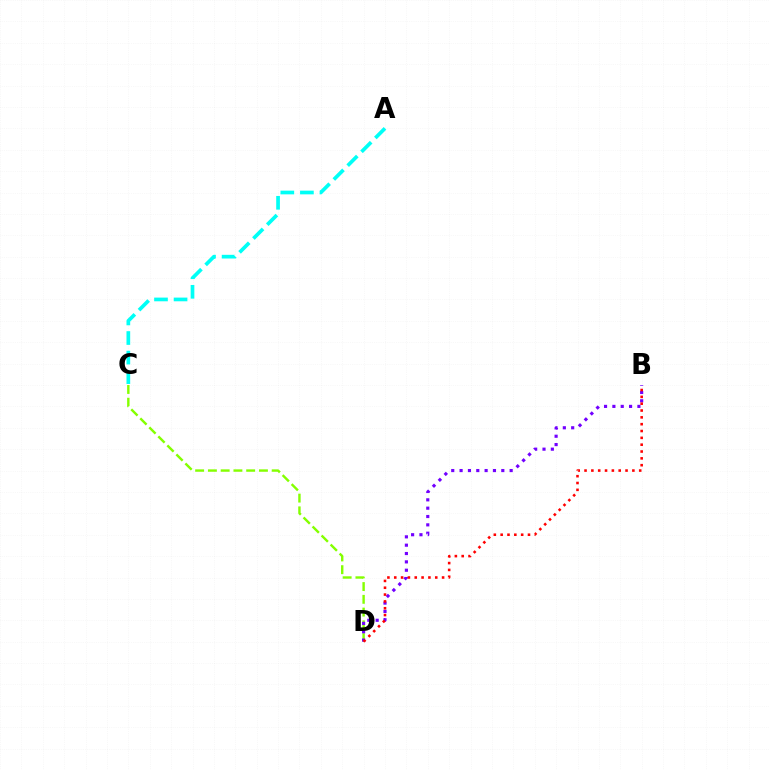{('C', 'D'): [{'color': '#84ff00', 'line_style': 'dashed', 'thickness': 1.73}], ('B', 'D'): [{'color': '#7200ff', 'line_style': 'dotted', 'thickness': 2.27}, {'color': '#ff0000', 'line_style': 'dotted', 'thickness': 1.86}], ('A', 'C'): [{'color': '#00fff6', 'line_style': 'dashed', 'thickness': 2.66}]}